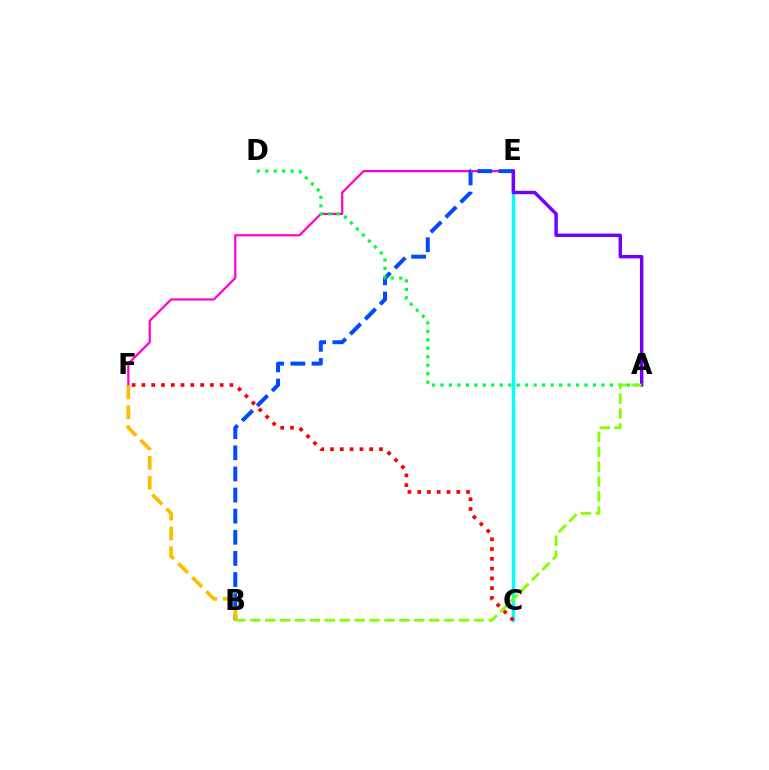{('C', 'E'): [{'color': '#00fff6', 'line_style': 'solid', 'thickness': 2.46}], ('E', 'F'): [{'color': '#ff00cf', 'line_style': 'solid', 'thickness': 1.6}], ('B', 'E'): [{'color': '#004bff', 'line_style': 'dashed', 'thickness': 2.87}], ('A', 'D'): [{'color': '#00ff39', 'line_style': 'dotted', 'thickness': 2.3}], ('B', 'F'): [{'color': '#ffbd00', 'line_style': 'dashed', 'thickness': 2.7}], ('A', 'E'): [{'color': '#7200ff', 'line_style': 'solid', 'thickness': 2.46}], ('C', 'F'): [{'color': '#ff0000', 'line_style': 'dotted', 'thickness': 2.66}], ('A', 'B'): [{'color': '#84ff00', 'line_style': 'dashed', 'thickness': 2.02}]}